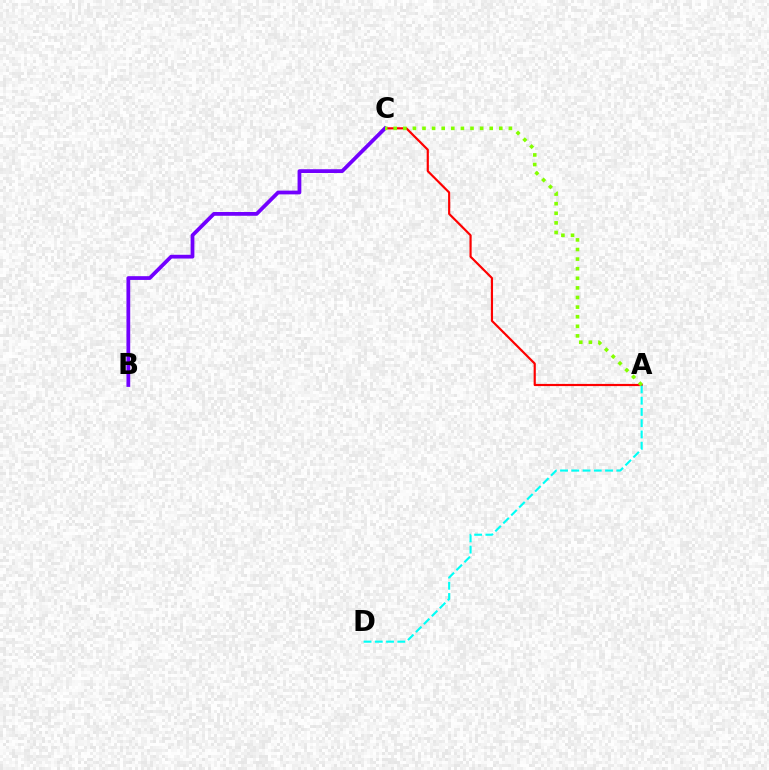{('A', 'C'): [{'color': '#ff0000', 'line_style': 'solid', 'thickness': 1.56}, {'color': '#84ff00', 'line_style': 'dotted', 'thickness': 2.61}], ('B', 'C'): [{'color': '#7200ff', 'line_style': 'solid', 'thickness': 2.71}], ('A', 'D'): [{'color': '#00fff6', 'line_style': 'dashed', 'thickness': 1.53}]}